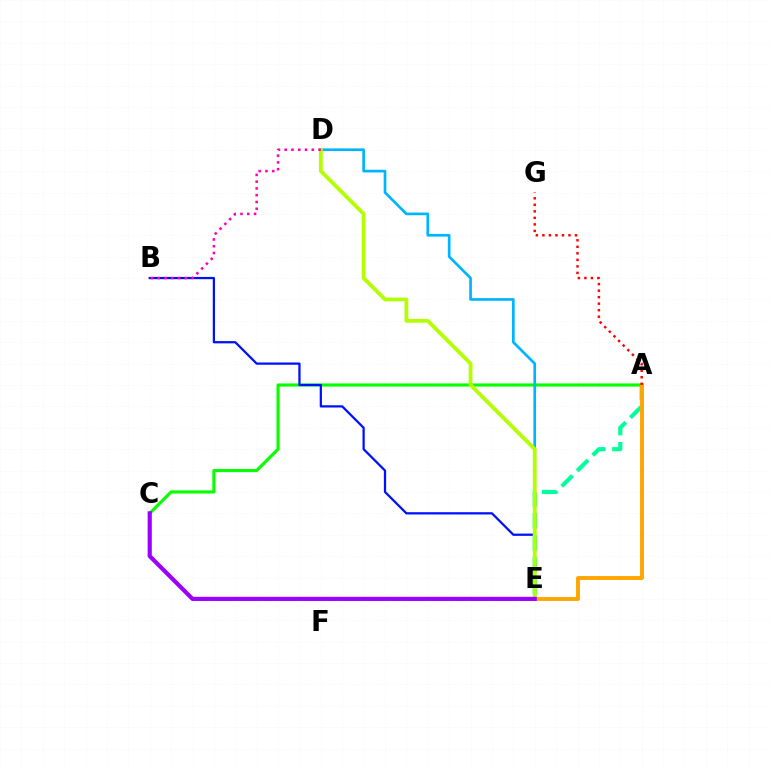{('A', 'C'): [{'color': '#08ff00', 'line_style': 'solid', 'thickness': 2.26}], ('B', 'E'): [{'color': '#0010ff', 'line_style': 'solid', 'thickness': 1.62}], ('A', 'E'): [{'color': '#00ff9d', 'line_style': 'dashed', 'thickness': 2.98}, {'color': '#ffa500', 'line_style': 'solid', 'thickness': 2.8}], ('D', 'E'): [{'color': '#00b5ff', 'line_style': 'solid', 'thickness': 1.94}, {'color': '#b3ff00', 'line_style': 'solid', 'thickness': 2.73}], ('B', 'D'): [{'color': '#ff00bd', 'line_style': 'dotted', 'thickness': 1.84}], ('C', 'E'): [{'color': '#9b00ff', 'line_style': 'solid', 'thickness': 3.0}], ('A', 'G'): [{'color': '#ff0000', 'line_style': 'dotted', 'thickness': 1.77}]}